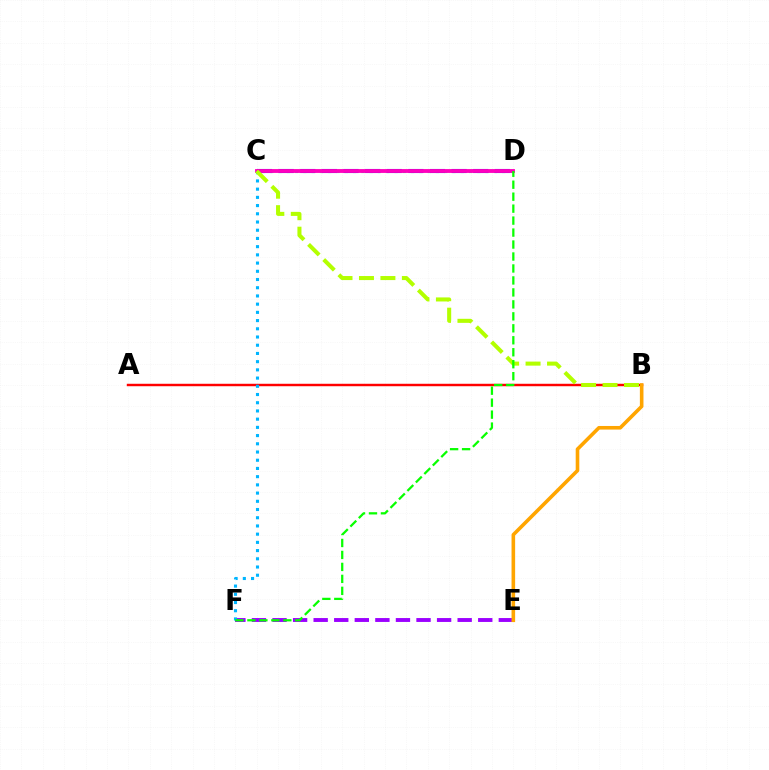{('C', 'D'): [{'color': '#00ff9d', 'line_style': 'dotted', 'thickness': 2.25}, {'color': '#0010ff', 'line_style': 'dashed', 'thickness': 2.94}, {'color': '#ff00bd', 'line_style': 'solid', 'thickness': 2.77}], ('E', 'F'): [{'color': '#9b00ff', 'line_style': 'dashed', 'thickness': 2.79}], ('A', 'B'): [{'color': '#ff0000', 'line_style': 'solid', 'thickness': 1.76}], ('C', 'F'): [{'color': '#00b5ff', 'line_style': 'dotted', 'thickness': 2.23}], ('B', 'C'): [{'color': '#b3ff00', 'line_style': 'dashed', 'thickness': 2.91}], ('B', 'E'): [{'color': '#ffa500', 'line_style': 'solid', 'thickness': 2.59}], ('D', 'F'): [{'color': '#08ff00', 'line_style': 'dashed', 'thickness': 1.63}]}